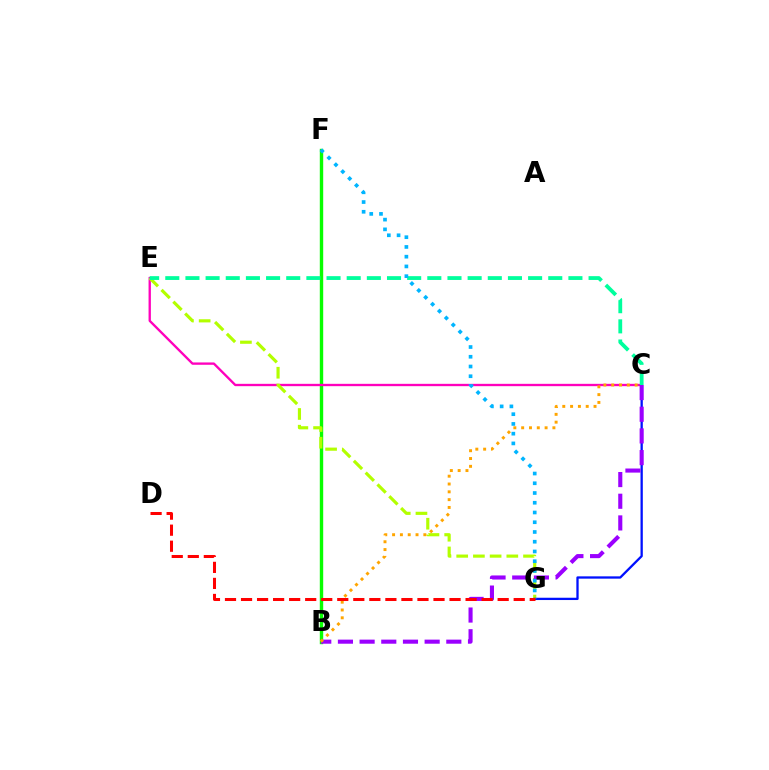{('B', 'F'): [{'color': '#08ff00', 'line_style': 'solid', 'thickness': 2.45}], ('C', 'E'): [{'color': '#ff00bd', 'line_style': 'solid', 'thickness': 1.68}, {'color': '#00ff9d', 'line_style': 'dashed', 'thickness': 2.74}], ('E', 'G'): [{'color': '#b3ff00', 'line_style': 'dashed', 'thickness': 2.27}], ('C', 'G'): [{'color': '#0010ff', 'line_style': 'solid', 'thickness': 1.65}], ('B', 'C'): [{'color': '#9b00ff', 'line_style': 'dashed', 'thickness': 2.94}, {'color': '#ffa500', 'line_style': 'dotted', 'thickness': 2.12}], ('F', 'G'): [{'color': '#00b5ff', 'line_style': 'dotted', 'thickness': 2.65}], ('D', 'G'): [{'color': '#ff0000', 'line_style': 'dashed', 'thickness': 2.18}]}